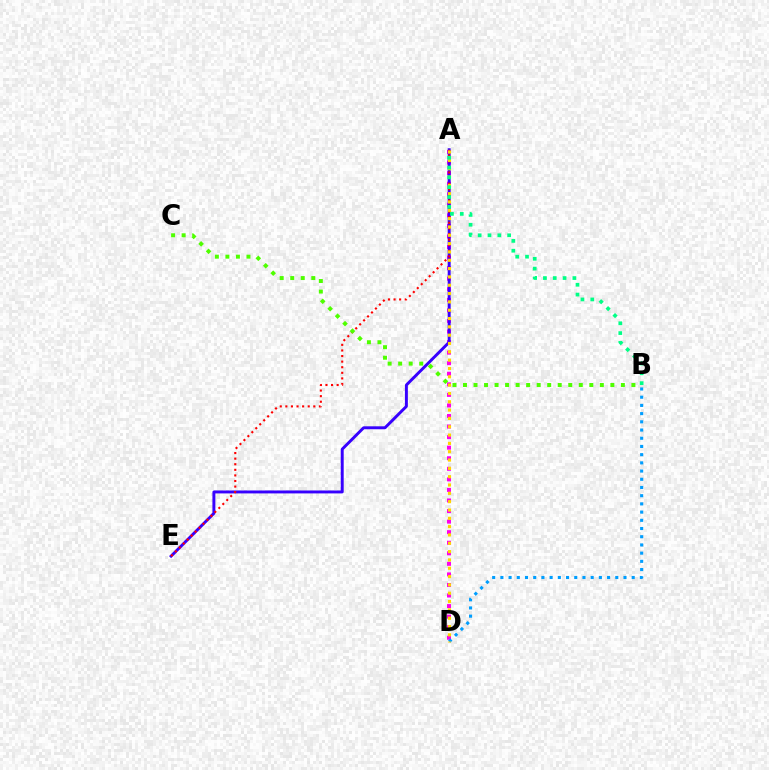{('A', 'D'): [{'color': '#ff00ed', 'line_style': 'dotted', 'thickness': 2.87}, {'color': '#ffd500', 'line_style': 'dotted', 'thickness': 2.26}], ('A', 'E'): [{'color': '#3700ff', 'line_style': 'solid', 'thickness': 2.12}, {'color': '#ff0000', 'line_style': 'dotted', 'thickness': 1.52}], ('B', 'D'): [{'color': '#009eff', 'line_style': 'dotted', 'thickness': 2.23}], ('B', 'C'): [{'color': '#4fff00', 'line_style': 'dotted', 'thickness': 2.86}], ('A', 'B'): [{'color': '#00ff86', 'line_style': 'dotted', 'thickness': 2.67}]}